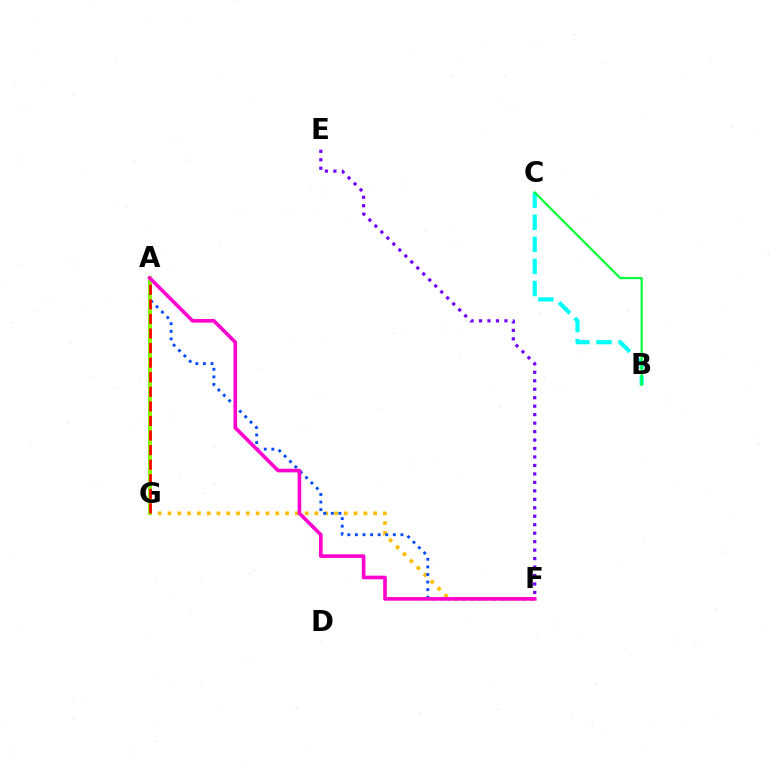{('E', 'F'): [{'color': '#7200ff', 'line_style': 'dotted', 'thickness': 2.3}], ('F', 'G'): [{'color': '#ffbd00', 'line_style': 'dotted', 'thickness': 2.66}], ('A', 'F'): [{'color': '#004bff', 'line_style': 'dotted', 'thickness': 2.06}, {'color': '#ff00cf', 'line_style': 'solid', 'thickness': 2.61}], ('B', 'C'): [{'color': '#00fff6', 'line_style': 'dashed', 'thickness': 3.0}, {'color': '#00ff39', 'line_style': 'solid', 'thickness': 1.56}], ('A', 'G'): [{'color': '#84ff00', 'line_style': 'solid', 'thickness': 2.82}, {'color': '#ff0000', 'line_style': 'dashed', 'thickness': 1.98}]}